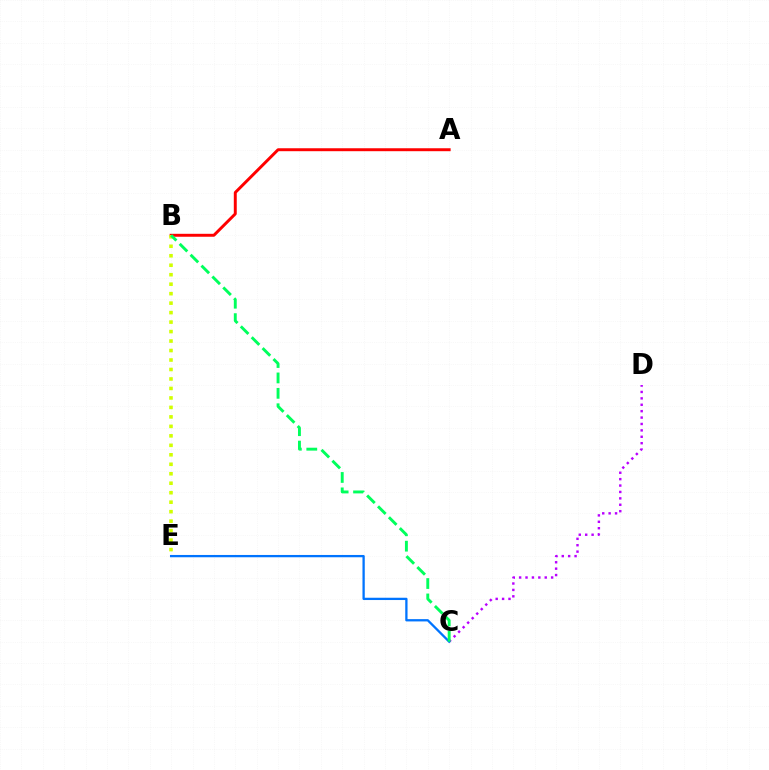{('A', 'B'): [{'color': '#ff0000', 'line_style': 'solid', 'thickness': 2.12}], ('B', 'E'): [{'color': '#d1ff00', 'line_style': 'dotted', 'thickness': 2.58}], ('C', 'D'): [{'color': '#b900ff', 'line_style': 'dotted', 'thickness': 1.74}], ('C', 'E'): [{'color': '#0074ff', 'line_style': 'solid', 'thickness': 1.65}], ('B', 'C'): [{'color': '#00ff5c', 'line_style': 'dashed', 'thickness': 2.09}]}